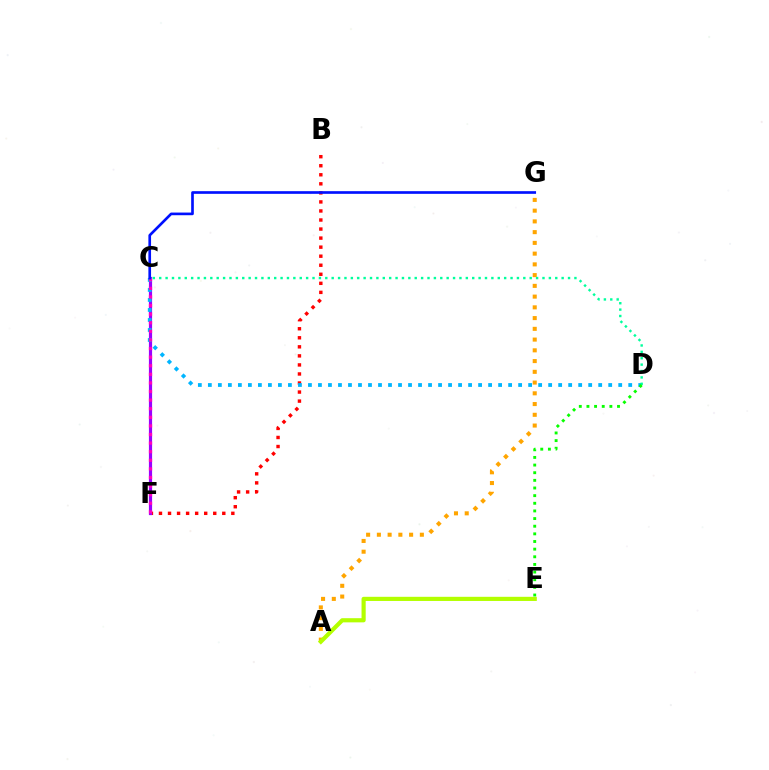{('B', 'F'): [{'color': '#ff0000', 'line_style': 'dotted', 'thickness': 2.46}], ('A', 'G'): [{'color': '#ffa500', 'line_style': 'dotted', 'thickness': 2.92}], ('A', 'E'): [{'color': '#b3ff00', 'line_style': 'solid', 'thickness': 3.0}], ('C', 'F'): [{'color': '#9b00ff', 'line_style': 'solid', 'thickness': 2.29}, {'color': '#ff00bd', 'line_style': 'dotted', 'thickness': 2.34}], ('C', 'D'): [{'color': '#00b5ff', 'line_style': 'dotted', 'thickness': 2.72}, {'color': '#00ff9d', 'line_style': 'dotted', 'thickness': 1.74}], ('C', 'G'): [{'color': '#0010ff', 'line_style': 'solid', 'thickness': 1.92}], ('D', 'E'): [{'color': '#08ff00', 'line_style': 'dotted', 'thickness': 2.08}]}